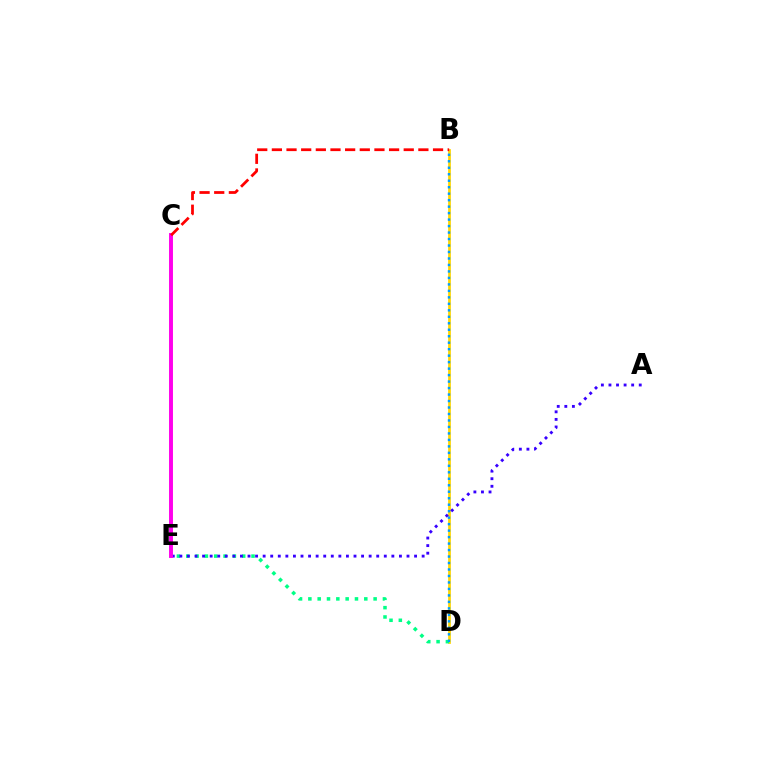{('B', 'D'): [{'color': '#ffd500', 'line_style': 'solid', 'thickness': 1.98}, {'color': '#009eff', 'line_style': 'dotted', 'thickness': 1.76}], ('C', 'E'): [{'color': '#4fff00', 'line_style': 'solid', 'thickness': 1.52}, {'color': '#ff00ed', 'line_style': 'solid', 'thickness': 2.82}], ('D', 'E'): [{'color': '#00ff86', 'line_style': 'dotted', 'thickness': 2.53}], ('A', 'E'): [{'color': '#3700ff', 'line_style': 'dotted', 'thickness': 2.06}], ('B', 'C'): [{'color': '#ff0000', 'line_style': 'dashed', 'thickness': 1.99}]}